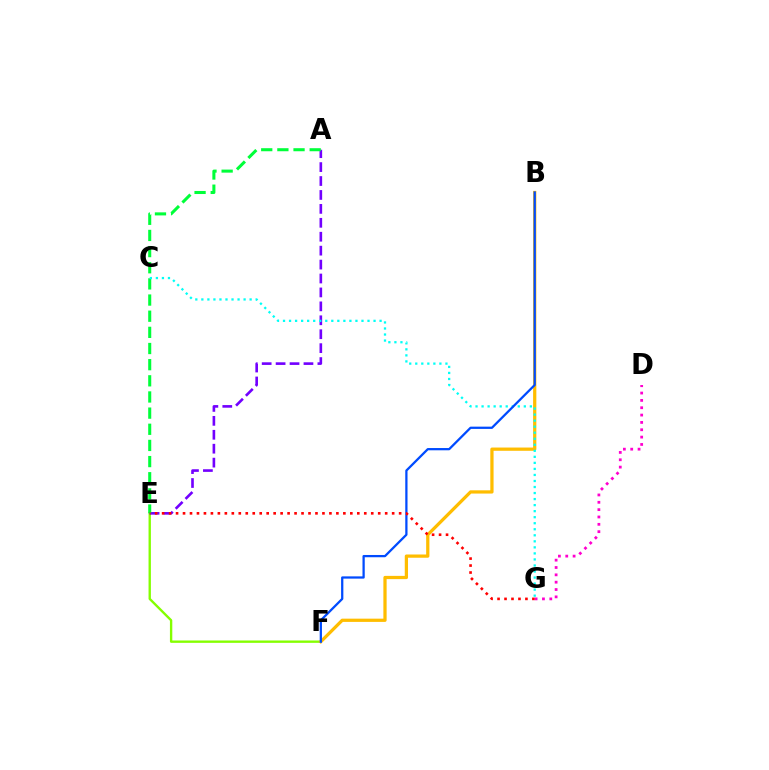{('E', 'F'): [{'color': '#84ff00', 'line_style': 'solid', 'thickness': 1.7}], ('A', 'E'): [{'color': '#7200ff', 'line_style': 'dashed', 'thickness': 1.89}, {'color': '#00ff39', 'line_style': 'dashed', 'thickness': 2.19}], ('B', 'F'): [{'color': '#ffbd00', 'line_style': 'solid', 'thickness': 2.34}, {'color': '#004bff', 'line_style': 'solid', 'thickness': 1.63}], ('D', 'G'): [{'color': '#ff00cf', 'line_style': 'dotted', 'thickness': 1.99}], ('C', 'G'): [{'color': '#00fff6', 'line_style': 'dotted', 'thickness': 1.64}], ('E', 'G'): [{'color': '#ff0000', 'line_style': 'dotted', 'thickness': 1.89}]}